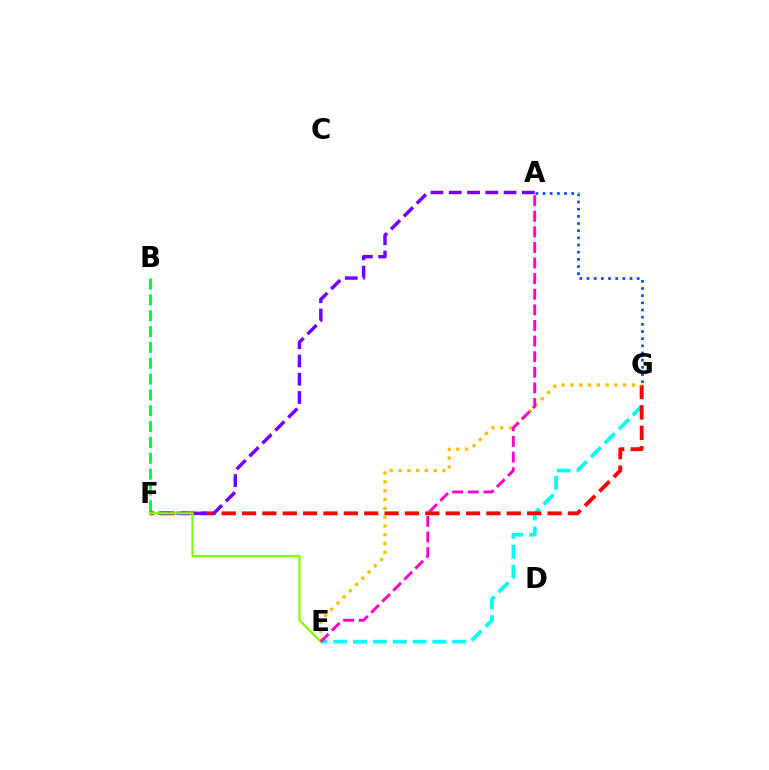{('E', 'G'): [{'color': '#00fff6', 'line_style': 'dashed', 'thickness': 2.69}, {'color': '#ffbd00', 'line_style': 'dotted', 'thickness': 2.39}], ('F', 'G'): [{'color': '#ff0000', 'line_style': 'dashed', 'thickness': 2.77}], ('A', 'G'): [{'color': '#004bff', 'line_style': 'dotted', 'thickness': 1.95}], ('B', 'F'): [{'color': '#00ff39', 'line_style': 'dashed', 'thickness': 2.15}], ('A', 'F'): [{'color': '#7200ff', 'line_style': 'dashed', 'thickness': 2.48}], ('E', 'F'): [{'color': '#84ff00', 'line_style': 'solid', 'thickness': 1.65}], ('A', 'E'): [{'color': '#ff00cf', 'line_style': 'dashed', 'thickness': 2.12}]}